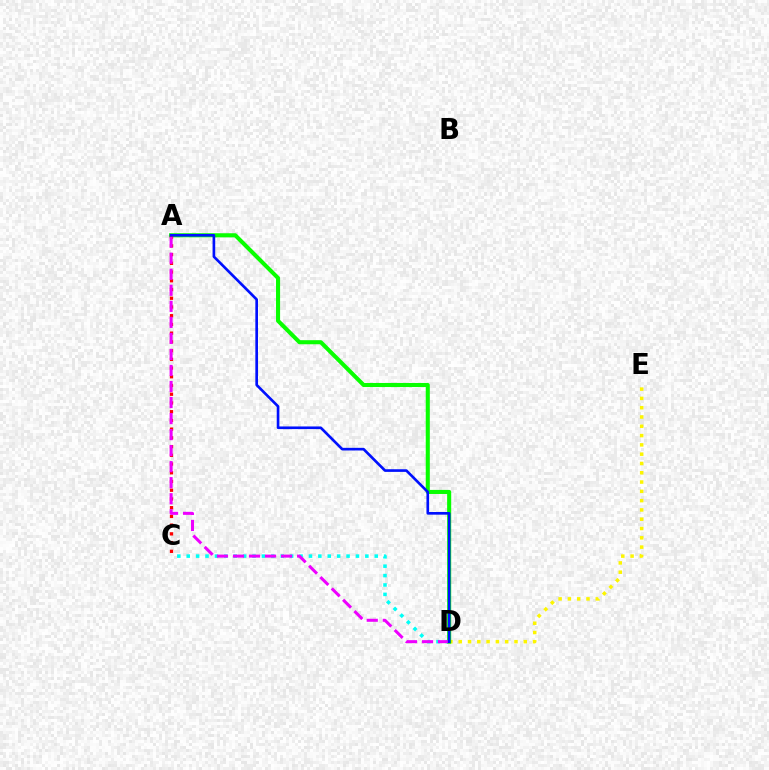{('C', 'D'): [{'color': '#00fff6', 'line_style': 'dotted', 'thickness': 2.55}], ('D', 'E'): [{'color': '#fcf500', 'line_style': 'dotted', 'thickness': 2.53}], ('A', 'D'): [{'color': '#08ff00', 'line_style': 'solid', 'thickness': 2.93}, {'color': '#ee00ff', 'line_style': 'dashed', 'thickness': 2.18}, {'color': '#0010ff', 'line_style': 'solid', 'thickness': 1.91}], ('A', 'C'): [{'color': '#ff0000', 'line_style': 'dotted', 'thickness': 2.37}]}